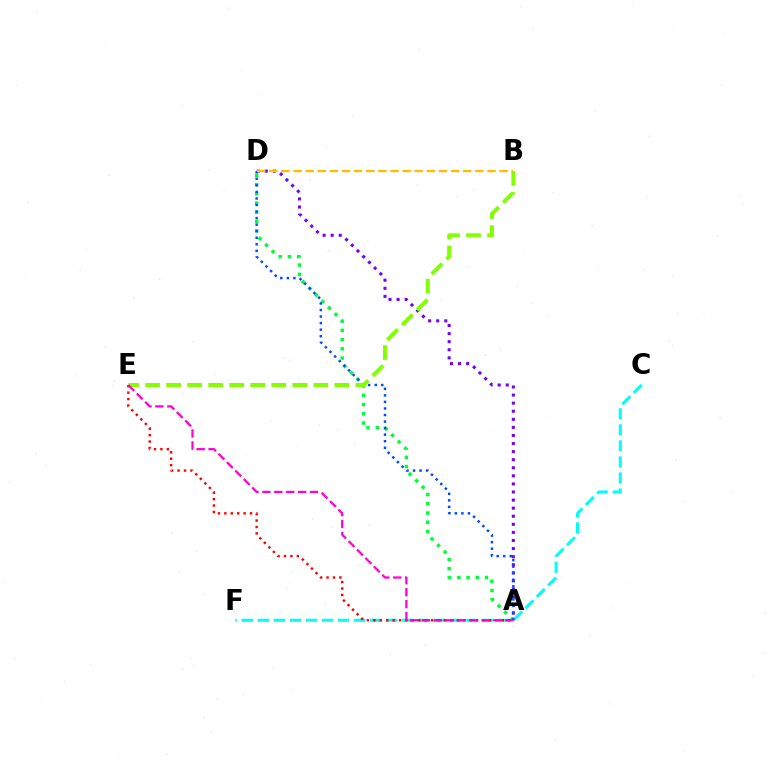{('A', 'D'): [{'color': '#00ff39', 'line_style': 'dotted', 'thickness': 2.51}, {'color': '#7200ff', 'line_style': 'dotted', 'thickness': 2.19}, {'color': '#004bff', 'line_style': 'dotted', 'thickness': 1.78}], ('C', 'F'): [{'color': '#00fff6', 'line_style': 'dashed', 'thickness': 2.18}], ('B', 'E'): [{'color': '#84ff00', 'line_style': 'dashed', 'thickness': 2.86}], ('A', 'E'): [{'color': '#ff0000', 'line_style': 'dotted', 'thickness': 1.74}, {'color': '#ff00cf', 'line_style': 'dashed', 'thickness': 1.62}], ('B', 'D'): [{'color': '#ffbd00', 'line_style': 'dashed', 'thickness': 1.65}]}